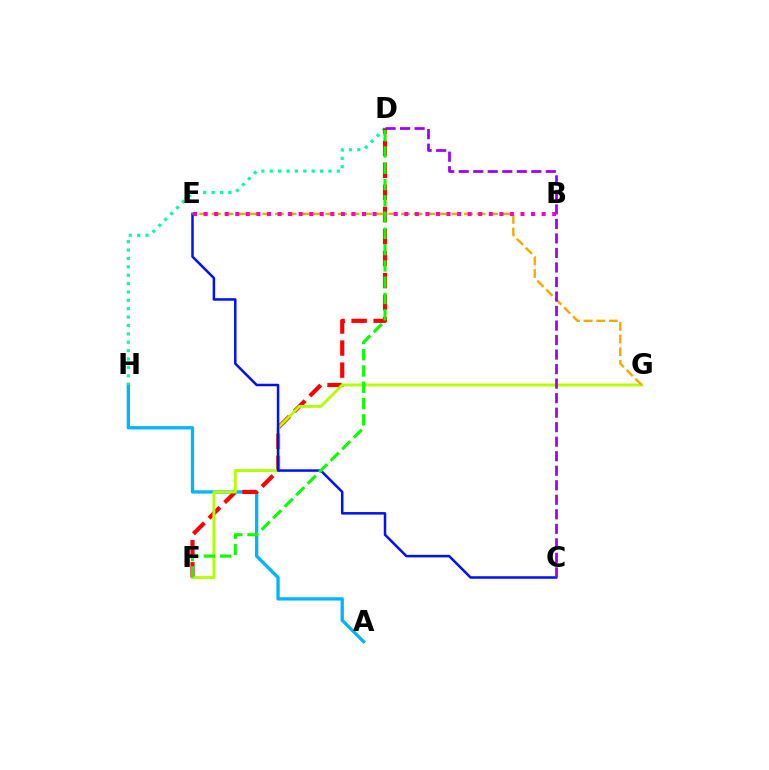{('A', 'H'): [{'color': '#00b5ff', 'line_style': 'solid', 'thickness': 2.37}], ('D', 'H'): [{'color': '#00ff9d', 'line_style': 'dotted', 'thickness': 2.28}], ('D', 'F'): [{'color': '#ff0000', 'line_style': 'dashed', 'thickness': 3.0}, {'color': '#08ff00', 'line_style': 'dashed', 'thickness': 2.21}], ('F', 'G'): [{'color': '#b3ff00', 'line_style': 'solid', 'thickness': 2.07}], ('C', 'E'): [{'color': '#0010ff', 'line_style': 'solid', 'thickness': 1.81}], ('E', 'G'): [{'color': '#ffa500', 'line_style': 'dashed', 'thickness': 1.71}], ('C', 'D'): [{'color': '#9b00ff', 'line_style': 'dashed', 'thickness': 1.97}], ('B', 'E'): [{'color': '#ff00bd', 'line_style': 'dotted', 'thickness': 2.87}]}